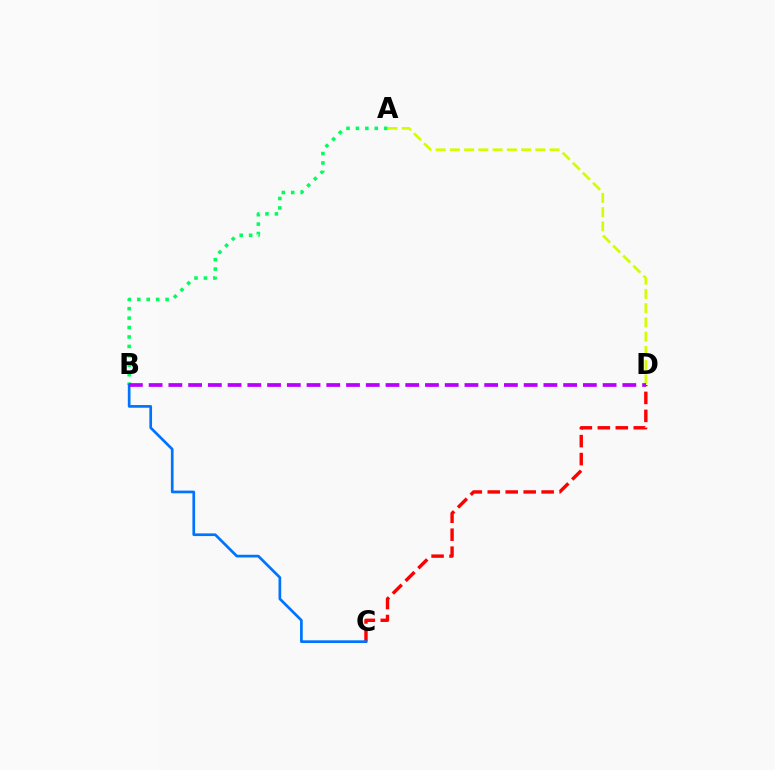{('A', 'D'): [{'color': '#d1ff00', 'line_style': 'dashed', 'thickness': 1.94}], ('A', 'B'): [{'color': '#00ff5c', 'line_style': 'dotted', 'thickness': 2.56}], ('C', 'D'): [{'color': '#ff0000', 'line_style': 'dashed', 'thickness': 2.44}], ('B', 'C'): [{'color': '#0074ff', 'line_style': 'solid', 'thickness': 1.94}], ('B', 'D'): [{'color': '#b900ff', 'line_style': 'dashed', 'thickness': 2.68}]}